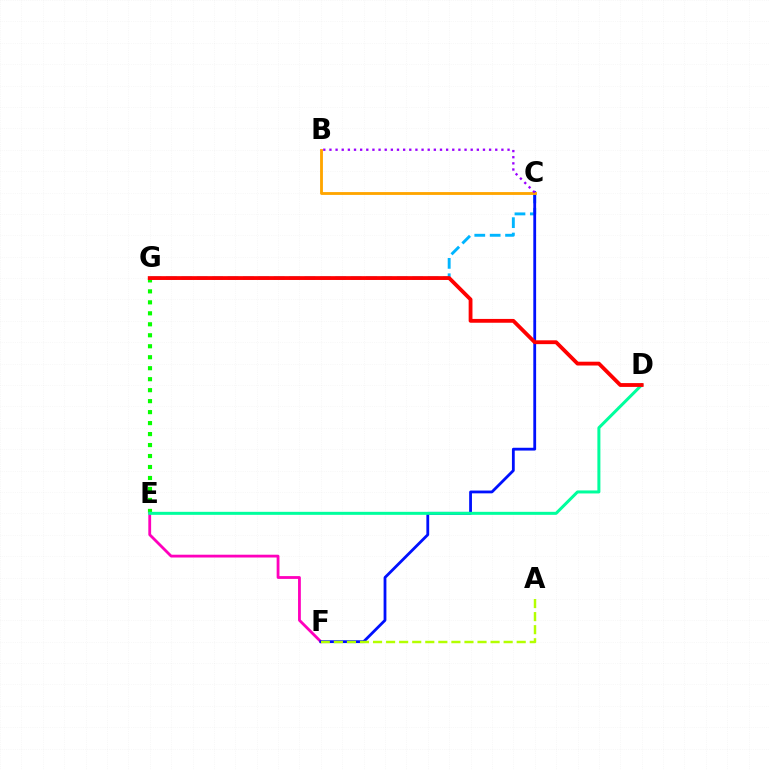{('E', 'G'): [{'color': '#08ff00', 'line_style': 'dotted', 'thickness': 2.98}], ('E', 'F'): [{'color': '#ff00bd', 'line_style': 'solid', 'thickness': 2.02}], ('C', 'G'): [{'color': '#00b5ff', 'line_style': 'dashed', 'thickness': 2.09}], ('C', 'F'): [{'color': '#0010ff', 'line_style': 'solid', 'thickness': 2.02}], ('D', 'E'): [{'color': '#00ff9d', 'line_style': 'solid', 'thickness': 2.17}], ('B', 'C'): [{'color': '#ffa500', 'line_style': 'solid', 'thickness': 2.05}, {'color': '#9b00ff', 'line_style': 'dotted', 'thickness': 1.67}], ('D', 'G'): [{'color': '#ff0000', 'line_style': 'solid', 'thickness': 2.75}], ('A', 'F'): [{'color': '#b3ff00', 'line_style': 'dashed', 'thickness': 1.77}]}